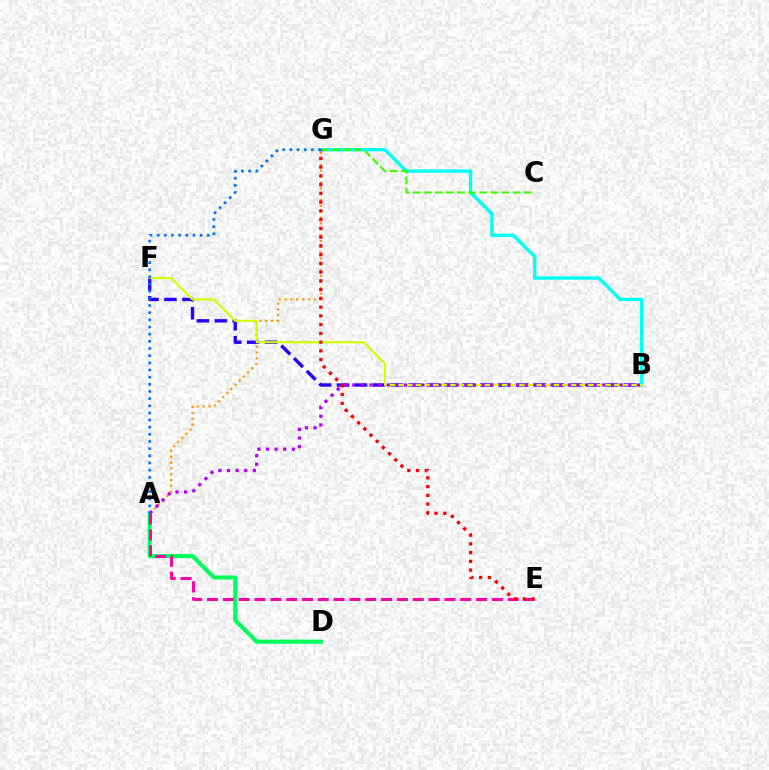{('A', 'D'): [{'color': '#00ff5c', 'line_style': 'solid', 'thickness': 2.95}], ('B', 'G'): [{'color': '#00fff6', 'line_style': 'solid', 'thickness': 2.44}], ('A', 'G'): [{'color': '#ff9400', 'line_style': 'dotted', 'thickness': 1.59}, {'color': '#0074ff', 'line_style': 'dotted', 'thickness': 1.94}], ('B', 'F'): [{'color': '#2500ff', 'line_style': 'dashed', 'thickness': 2.44}, {'color': '#d1ff00', 'line_style': 'solid', 'thickness': 1.55}], ('A', 'E'): [{'color': '#ff00ac', 'line_style': 'dashed', 'thickness': 2.15}], ('C', 'G'): [{'color': '#3dff00', 'line_style': 'dashed', 'thickness': 1.51}], ('E', 'G'): [{'color': '#ff0000', 'line_style': 'dotted', 'thickness': 2.38}], ('A', 'B'): [{'color': '#b900ff', 'line_style': 'dotted', 'thickness': 2.34}]}